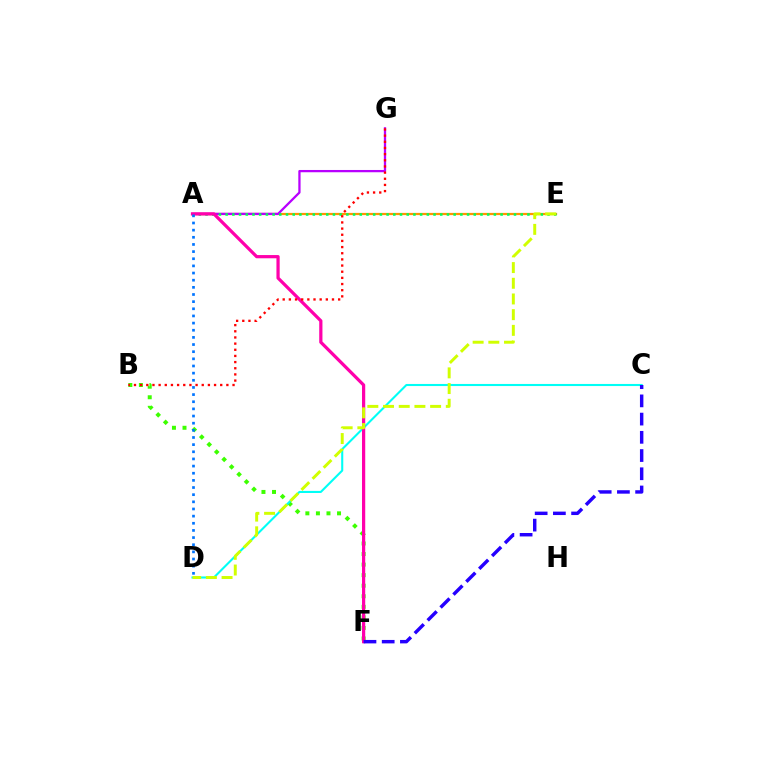{('B', 'F'): [{'color': '#3dff00', 'line_style': 'dotted', 'thickness': 2.87}], ('A', 'E'): [{'color': '#ff9400', 'line_style': 'solid', 'thickness': 1.6}, {'color': '#00ff5c', 'line_style': 'dotted', 'thickness': 1.82}], ('A', 'G'): [{'color': '#b900ff', 'line_style': 'solid', 'thickness': 1.64}], ('C', 'D'): [{'color': '#00fff6', 'line_style': 'solid', 'thickness': 1.51}], ('A', 'F'): [{'color': '#ff00ac', 'line_style': 'solid', 'thickness': 2.32}], ('C', 'F'): [{'color': '#2500ff', 'line_style': 'dashed', 'thickness': 2.48}], ('B', 'G'): [{'color': '#ff0000', 'line_style': 'dotted', 'thickness': 1.67}], ('A', 'D'): [{'color': '#0074ff', 'line_style': 'dotted', 'thickness': 1.94}], ('D', 'E'): [{'color': '#d1ff00', 'line_style': 'dashed', 'thickness': 2.13}]}